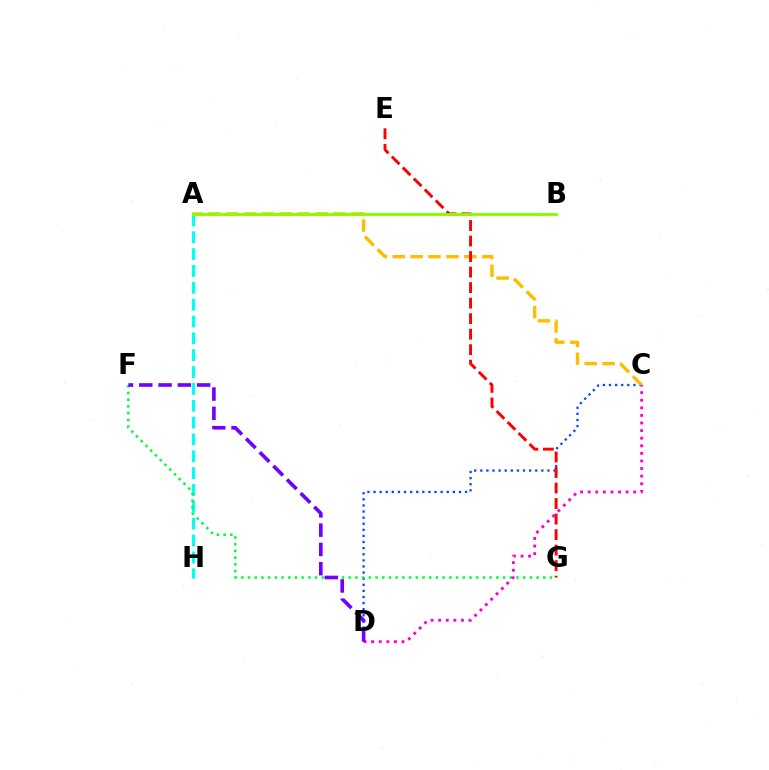{('A', 'H'): [{'color': '#00fff6', 'line_style': 'dashed', 'thickness': 2.29}], ('C', 'D'): [{'color': '#004bff', 'line_style': 'dotted', 'thickness': 1.66}, {'color': '#ff00cf', 'line_style': 'dotted', 'thickness': 2.06}], ('A', 'C'): [{'color': '#ffbd00', 'line_style': 'dashed', 'thickness': 2.43}], ('F', 'G'): [{'color': '#00ff39', 'line_style': 'dotted', 'thickness': 1.82}], ('E', 'G'): [{'color': '#ff0000', 'line_style': 'dashed', 'thickness': 2.11}], ('A', 'B'): [{'color': '#84ff00', 'line_style': 'solid', 'thickness': 2.1}], ('D', 'F'): [{'color': '#7200ff', 'line_style': 'dashed', 'thickness': 2.62}]}